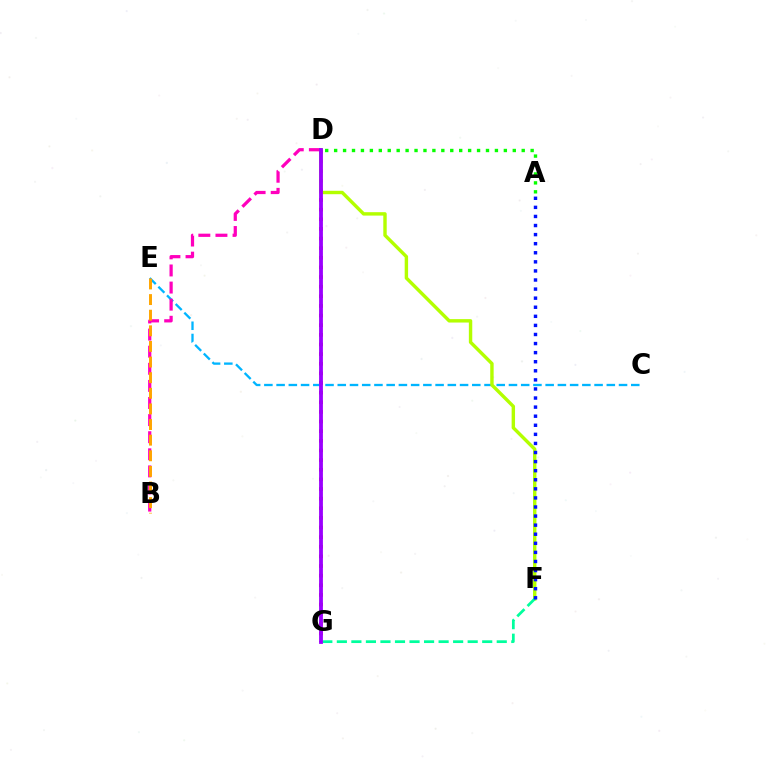{('D', 'G'): [{'color': '#ff0000', 'line_style': 'dotted', 'thickness': 2.62}, {'color': '#9b00ff', 'line_style': 'solid', 'thickness': 2.74}], ('C', 'E'): [{'color': '#00b5ff', 'line_style': 'dashed', 'thickness': 1.66}], ('A', 'D'): [{'color': '#08ff00', 'line_style': 'dotted', 'thickness': 2.43}], ('D', 'F'): [{'color': '#b3ff00', 'line_style': 'solid', 'thickness': 2.45}], ('F', 'G'): [{'color': '#00ff9d', 'line_style': 'dashed', 'thickness': 1.97}], ('B', 'D'): [{'color': '#ff00bd', 'line_style': 'dashed', 'thickness': 2.32}], ('B', 'E'): [{'color': '#ffa500', 'line_style': 'dashed', 'thickness': 2.12}], ('A', 'F'): [{'color': '#0010ff', 'line_style': 'dotted', 'thickness': 2.47}]}